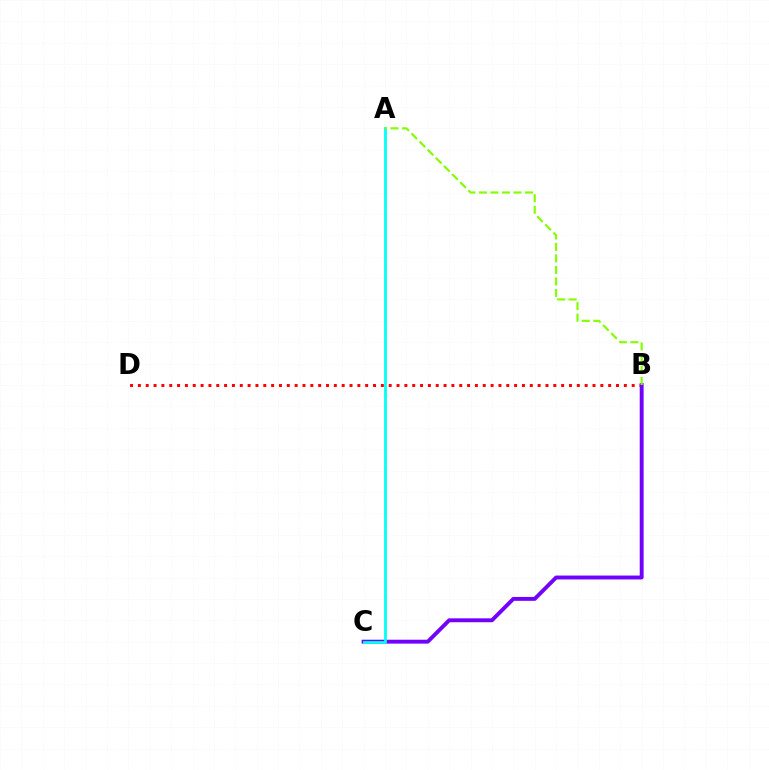{('B', 'D'): [{'color': '#ff0000', 'line_style': 'dotted', 'thickness': 2.13}], ('B', 'C'): [{'color': '#7200ff', 'line_style': 'solid', 'thickness': 2.81}], ('A', 'C'): [{'color': '#00fff6', 'line_style': 'solid', 'thickness': 2.01}], ('A', 'B'): [{'color': '#84ff00', 'line_style': 'dashed', 'thickness': 1.56}]}